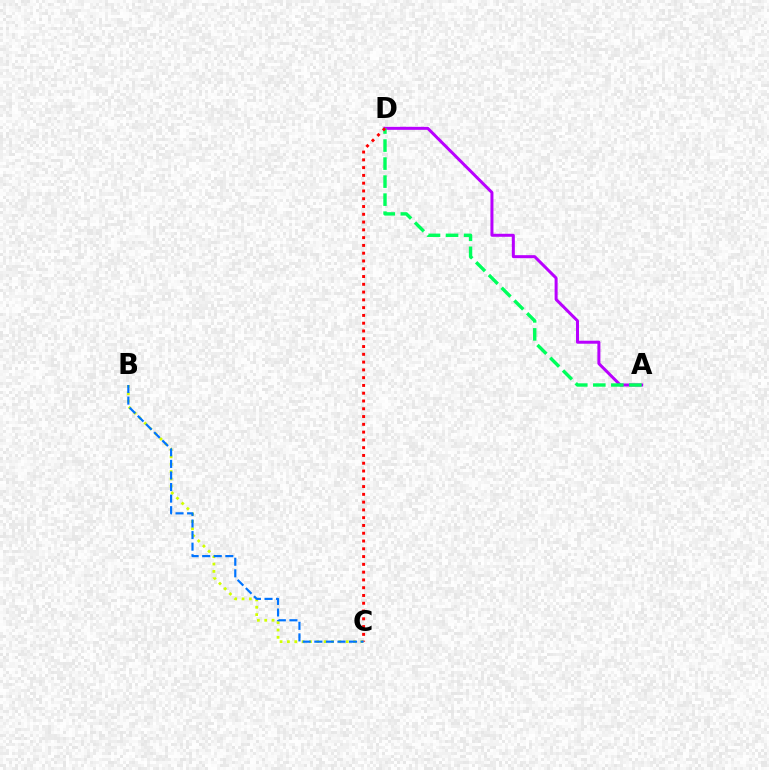{('B', 'C'): [{'color': '#d1ff00', 'line_style': 'dotted', 'thickness': 2.0}, {'color': '#0074ff', 'line_style': 'dashed', 'thickness': 1.57}], ('A', 'D'): [{'color': '#b900ff', 'line_style': 'solid', 'thickness': 2.16}, {'color': '#00ff5c', 'line_style': 'dashed', 'thickness': 2.45}], ('C', 'D'): [{'color': '#ff0000', 'line_style': 'dotted', 'thickness': 2.11}]}